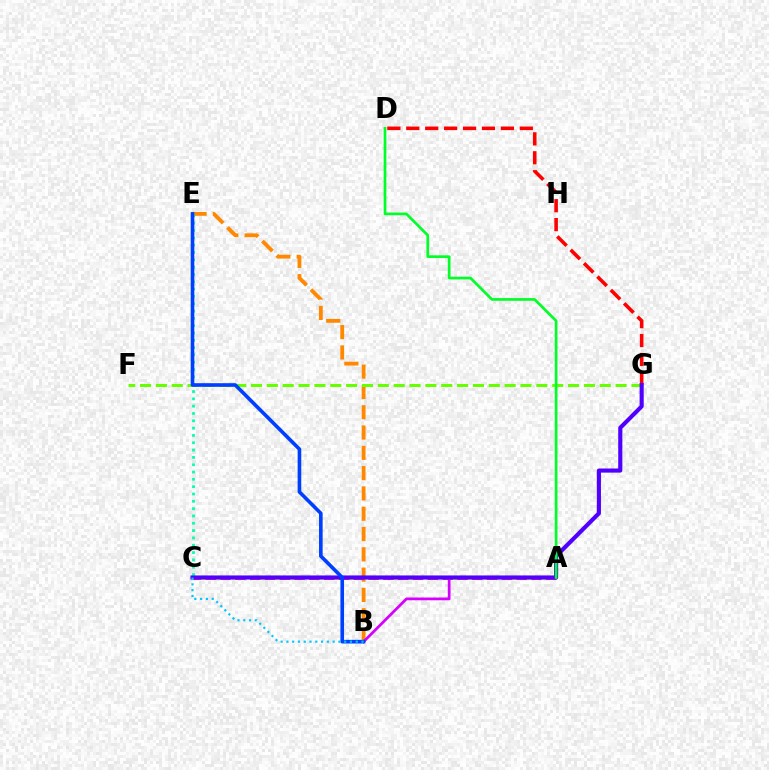{('B', 'E'): [{'color': '#ff8800', 'line_style': 'dashed', 'thickness': 2.76}, {'color': '#003fff', 'line_style': 'solid', 'thickness': 2.61}], ('A', 'B'): [{'color': '#d600ff', 'line_style': 'solid', 'thickness': 1.97}], ('A', 'C'): [{'color': '#eeff00', 'line_style': 'dashed', 'thickness': 2.64}, {'color': '#ff00a0', 'line_style': 'dashed', 'thickness': 2.01}], ('D', 'G'): [{'color': '#ff0000', 'line_style': 'dashed', 'thickness': 2.57}], ('C', 'E'): [{'color': '#00ffaf', 'line_style': 'dotted', 'thickness': 1.99}], ('F', 'G'): [{'color': '#66ff00', 'line_style': 'dashed', 'thickness': 2.15}], ('C', 'G'): [{'color': '#4f00ff', 'line_style': 'solid', 'thickness': 2.97}], ('A', 'D'): [{'color': '#00ff27', 'line_style': 'solid', 'thickness': 1.94}], ('B', 'C'): [{'color': '#00c7ff', 'line_style': 'dotted', 'thickness': 1.57}]}